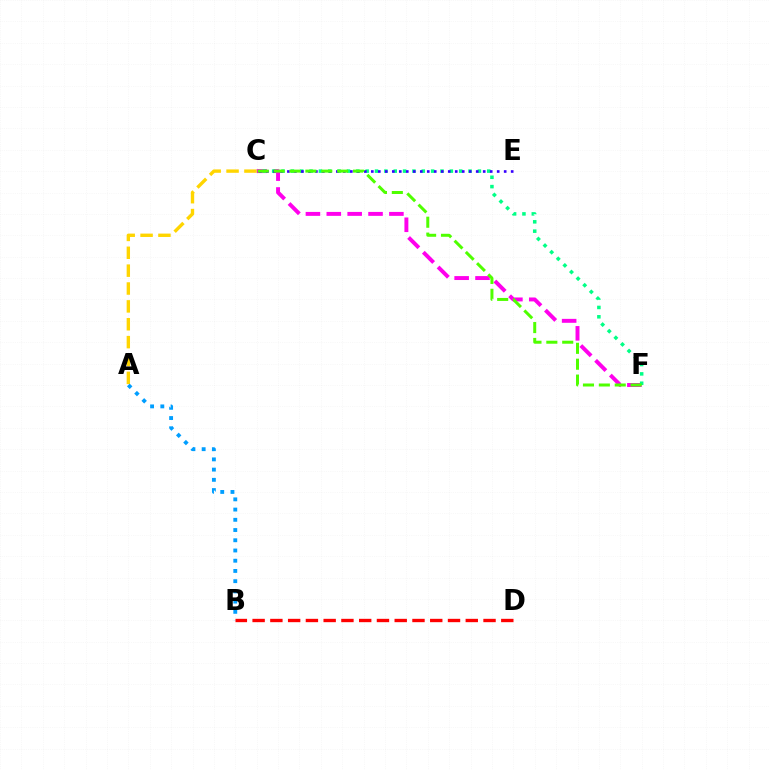{('C', 'F'): [{'color': '#ff00ed', 'line_style': 'dashed', 'thickness': 2.84}, {'color': '#00ff86', 'line_style': 'dotted', 'thickness': 2.54}, {'color': '#4fff00', 'line_style': 'dashed', 'thickness': 2.16}], ('C', 'E'): [{'color': '#3700ff', 'line_style': 'dotted', 'thickness': 1.9}], ('A', 'C'): [{'color': '#ffd500', 'line_style': 'dashed', 'thickness': 2.43}], ('A', 'B'): [{'color': '#009eff', 'line_style': 'dotted', 'thickness': 2.78}], ('B', 'D'): [{'color': '#ff0000', 'line_style': 'dashed', 'thickness': 2.41}]}